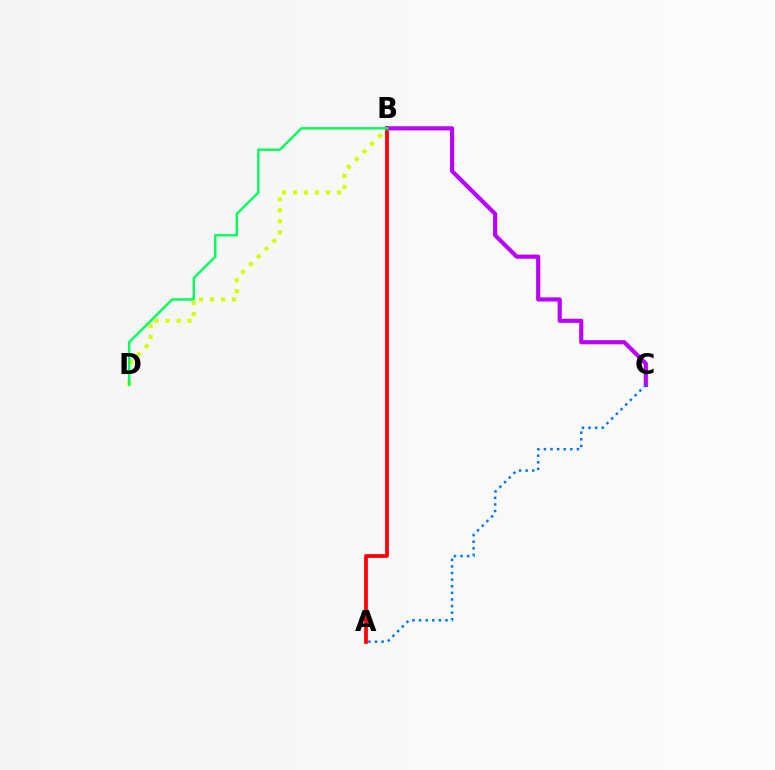{('A', 'B'): [{'color': '#ff0000', 'line_style': 'solid', 'thickness': 2.69}], ('B', 'D'): [{'color': '#d1ff00', 'line_style': 'dotted', 'thickness': 2.99}, {'color': '#00ff5c', 'line_style': 'solid', 'thickness': 1.74}], ('B', 'C'): [{'color': '#b900ff', 'line_style': 'solid', 'thickness': 2.97}], ('A', 'C'): [{'color': '#0074ff', 'line_style': 'dotted', 'thickness': 1.79}]}